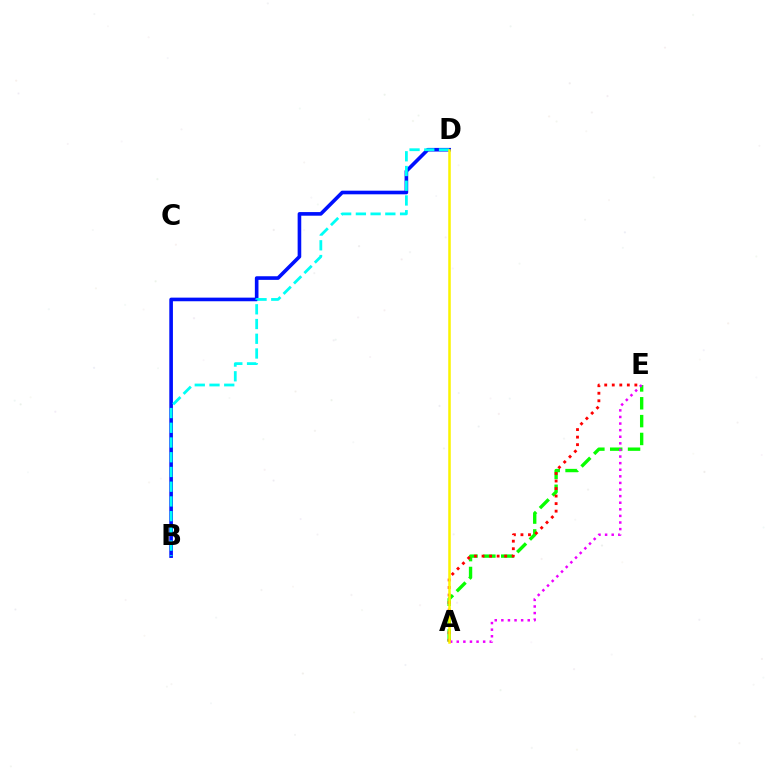{('A', 'E'): [{'color': '#08ff00', 'line_style': 'dashed', 'thickness': 2.42}, {'color': '#ff0000', 'line_style': 'dotted', 'thickness': 2.05}, {'color': '#ee00ff', 'line_style': 'dotted', 'thickness': 1.79}], ('B', 'D'): [{'color': '#0010ff', 'line_style': 'solid', 'thickness': 2.61}, {'color': '#00fff6', 'line_style': 'dashed', 'thickness': 2.0}], ('A', 'D'): [{'color': '#fcf500', 'line_style': 'solid', 'thickness': 1.82}]}